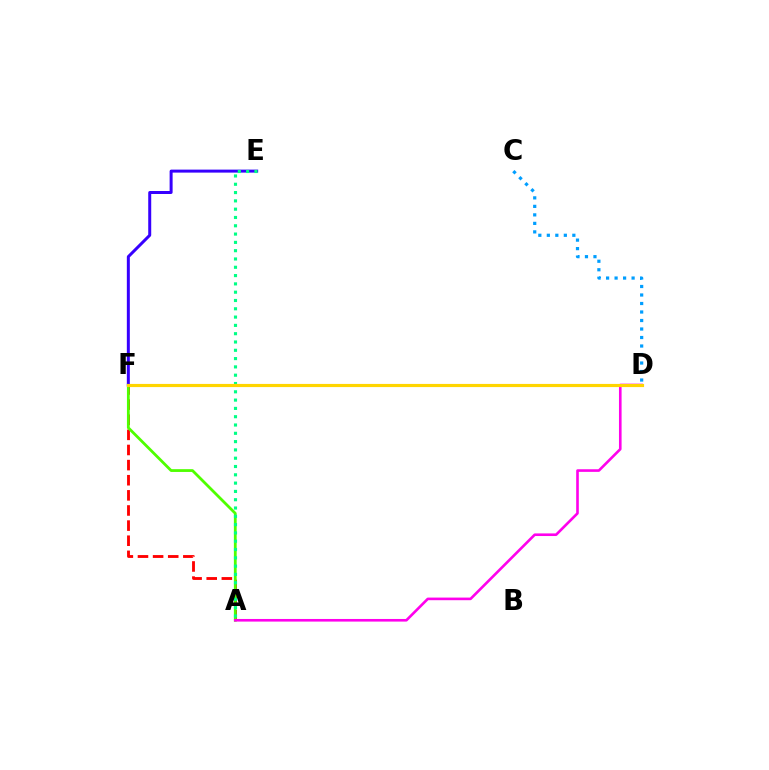{('A', 'F'): [{'color': '#ff0000', 'line_style': 'dashed', 'thickness': 2.05}, {'color': '#4fff00', 'line_style': 'solid', 'thickness': 2.01}], ('A', 'D'): [{'color': '#ff00ed', 'line_style': 'solid', 'thickness': 1.89}], ('C', 'D'): [{'color': '#009eff', 'line_style': 'dotted', 'thickness': 2.31}], ('E', 'F'): [{'color': '#3700ff', 'line_style': 'solid', 'thickness': 2.16}], ('A', 'E'): [{'color': '#00ff86', 'line_style': 'dotted', 'thickness': 2.26}], ('D', 'F'): [{'color': '#ffd500', 'line_style': 'solid', 'thickness': 2.27}]}